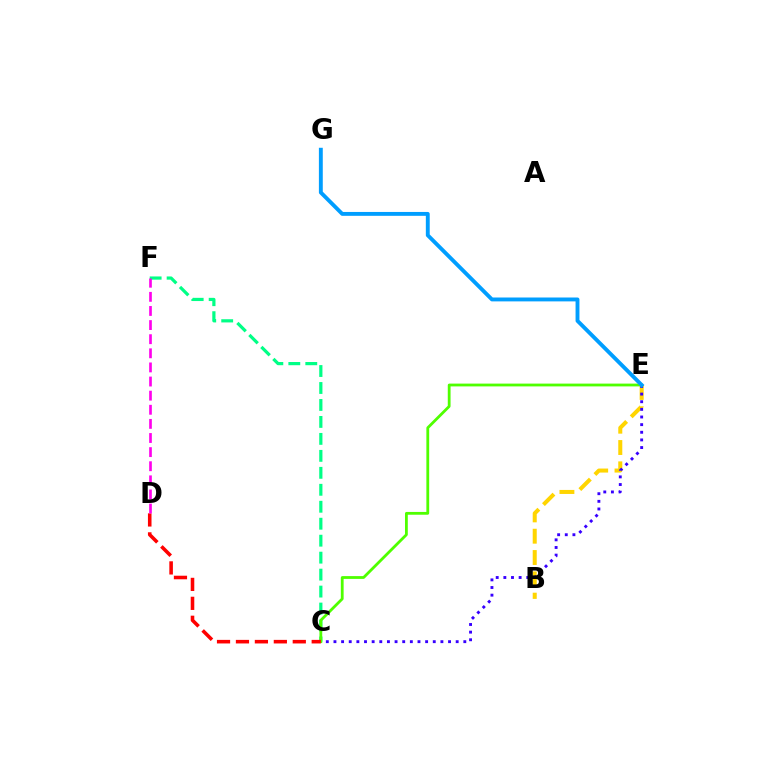{('B', 'E'): [{'color': '#ffd500', 'line_style': 'dashed', 'thickness': 2.9}], ('C', 'F'): [{'color': '#00ff86', 'line_style': 'dashed', 'thickness': 2.3}], ('C', 'E'): [{'color': '#3700ff', 'line_style': 'dotted', 'thickness': 2.08}, {'color': '#4fff00', 'line_style': 'solid', 'thickness': 2.01}], ('C', 'D'): [{'color': '#ff0000', 'line_style': 'dashed', 'thickness': 2.57}], ('E', 'G'): [{'color': '#009eff', 'line_style': 'solid', 'thickness': 2.8}], ('D', 'F'): [{'color': '#ff00ed', 'line_style': 'dashed', 'thickness': 1.92}]}